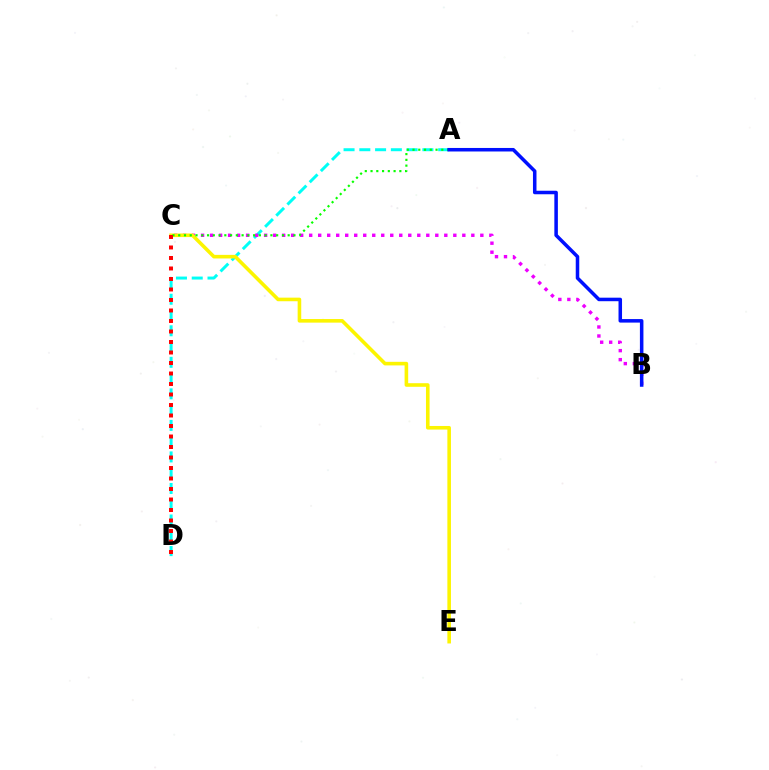{('A', 'D'): [{'color': '#00fff6', 'line_style': 'dashed', 'thickness': 2.14}], ('B', 'C'): [{'color': '#ee00ff', 'line_style': 'dotted', 'thickness': 2.45}], ('C', 'E'): [{'color': '#fcf500', 'line_style': 'solid', 'thickness': 2.59}], ('A', 'C'): [{'color': '#08ff00', 'line_style': 'dotted', 'thickness': 1.57}], ('C', 'D'): [{'color': '#ff0000', 'line_style': 'dotted', 'thickness': 2.85}], ('A', 'B'): [{'color': '#0010ff', 'line_style': 'solid', 'thickness': 2.54}]}